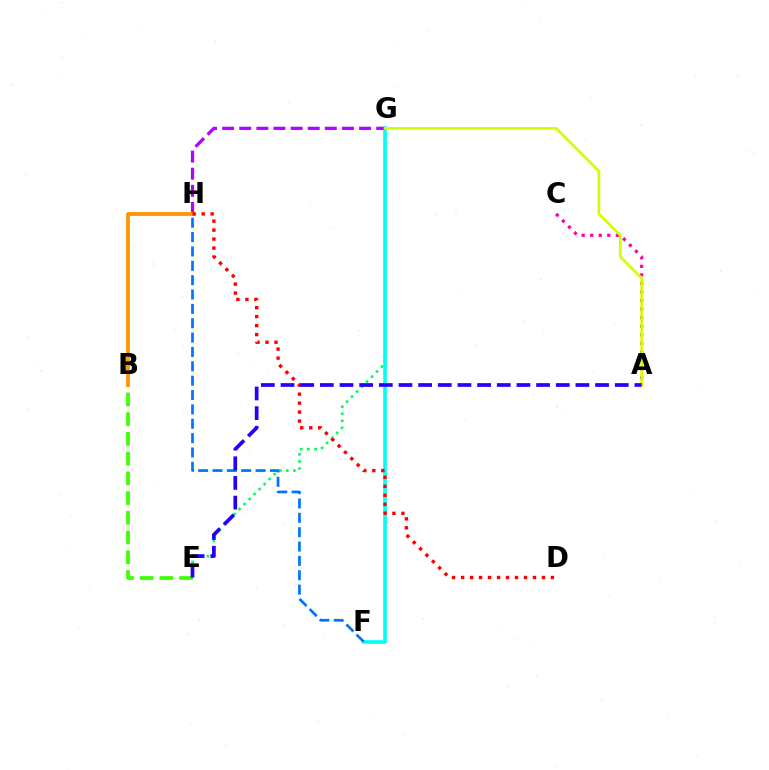{('E', 'G'): [{'color': '#00ff5c', 'line_style': 'dotted', 'thickness': 1.92}], ('F', 'G'): [{'color': '#00fff6', 'line_style': 'solid', 'thickness': 2.59}], ('G', 'H'): [{'color': '#b900ff', 'line_style': 'dashed', 'thickness': 2.32}], ('A', 'C'): [{'color': '#ff00ac', 'line_style': 'dotted', 'thickness': 2.33}], ('F', 'H'): [{'color': '#0074ff', 'line_style': 'dashed', 'thickness': 1.95}], ('A', 'G'): [{'color': '#d1ff00', 'line_style': 'solid', 'thickness': 1.92}], ('B', 'E'): [{'color': '#3dff00', 'line_style': 'dashed', 'thickness': 2.68}], ('B', 'H'): [{'color': '#ff9400', 'line_style': 'solid', 'thickness': 2.73}], ('D', 'H'): [{'color': '#ff0000', 'line_style': 'dotted', 'thickness': 2.44}], ('A', 'E'): [{'color': '#2500ff', 'line_style': 'dashed', 'thickness': 2.67}]}